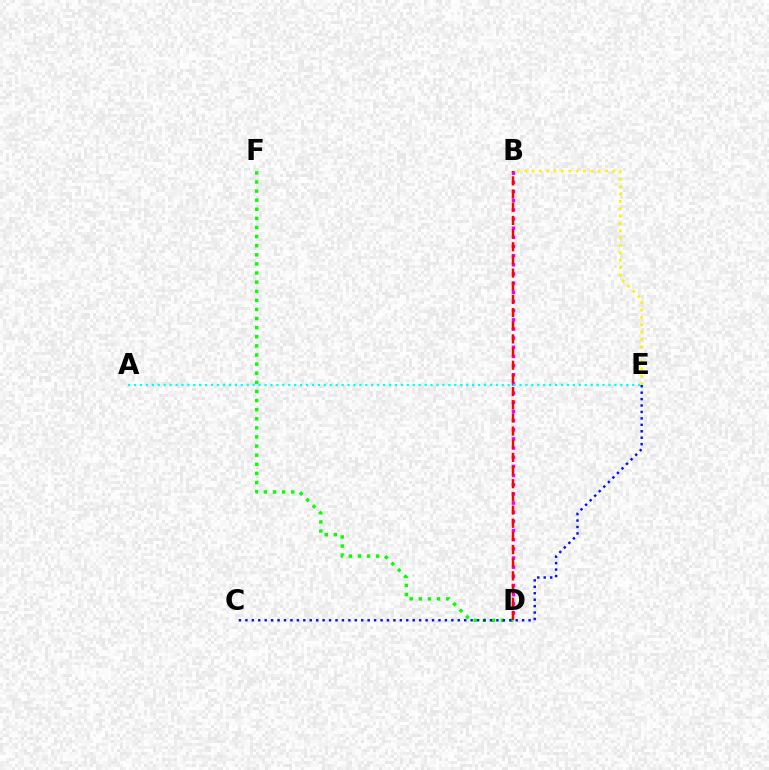{('B', 'D'): [{'color': '#ee00ff', 'line_style': 'dotted', 'thickness': 2.49}, {'color': '#ff0000', 'line_style': 'dashed', 'thickness': 1.79}], ('D', 'F'): [{'color': '#08ff00', 'line_style': 'dotted', 'thickness': 2.47}], ('A', 'E'): [{'color': '#00fff6', 'line_style': 'dotted', 'thickness': 1.61}], ('B', 'E'): [{'color': '#fcf500', 'line_style': 'dotted', 'thickness': 2.0}], ('C', 'E'): [{'color': '#0010ff', 'line_style': 'dotted', 'thickness': 1.75}]}